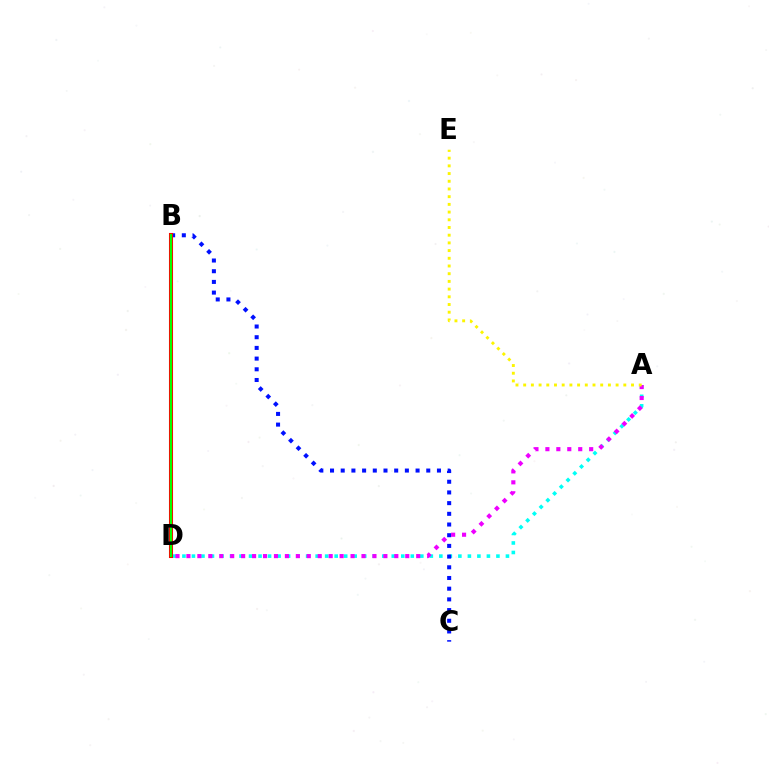{('A', 'D'): [{'color': '#00fff6', 'line_style': 'dotted', 'thickness': 2.59}, {'color': '#ee00ff', 'line_style': 'dotted', 'thickness': 2.97}], ('B', 'C'): [{'color': '#0010ff', 'line_style': 'dotted', 'thickness': 2.91}], ('B', 'D'): [{'color': '#ff0000', 'line_style': 'solid', 'thickness': 2.93}, {'color': '#08ff00', 'line_style': 'solid', 'thickness': 1.59}], ('A', 'E'): [{'color': '#fcf500', 'line_style': 'dotted', 'thickness': 2.09}]}